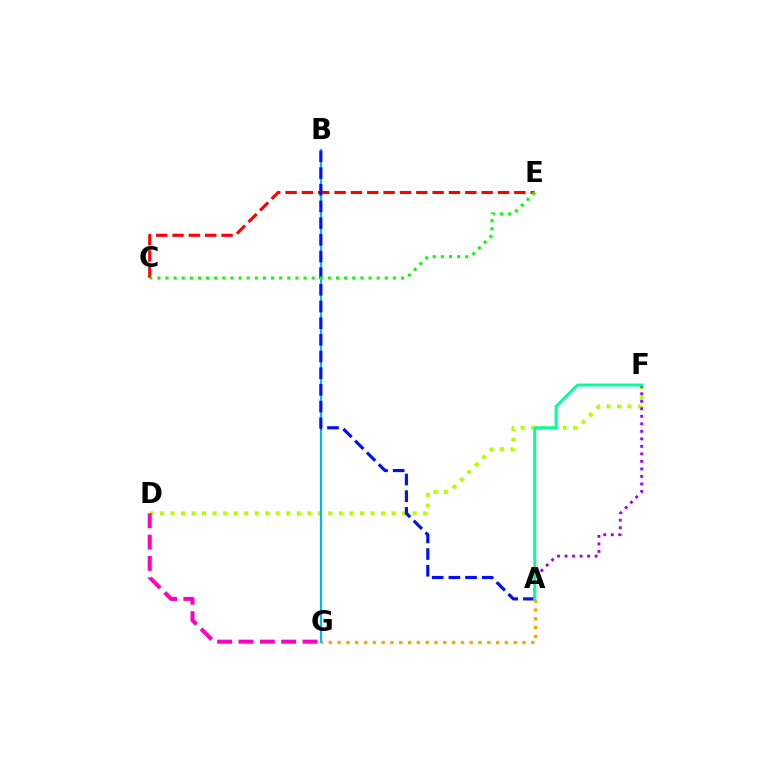{('D', 'F'): [{'color': '#b3ff00', 'line_style': 'dotted', 'thickness': 2.86}], ('A', 'F'): [{'color': '#9b00ff', 'line_style': 'dotted', 'thickness': 2.04}, {'color': '#00ff9d', 'line_style': 'solid', 'thickness': 2.11}], ('C', 'E'): [{'color': '#ff0000', 'line_style': 'dashed', 'thickness': 2.22}, {'color': '#08ff00', 'line_style': 'dotted', 'thickness': 2.21}], ('D', 'G'): [{'color': '#ff00bd', 'line_style': 'dashed', 'thickness': 2.9}], ('B', 'G'): [{'color': '#00b5ff', 'line_style': 'solid', 'thickness': 1.57}], ('A', 'B'): [{'color': '#0010ff', 'line_style': 'dashed', 'thickness': 2.27}], ('A', 'G'): [{'color': '#ffa500', 'line_style': 'dotted', 'thickness': 2.39}]}